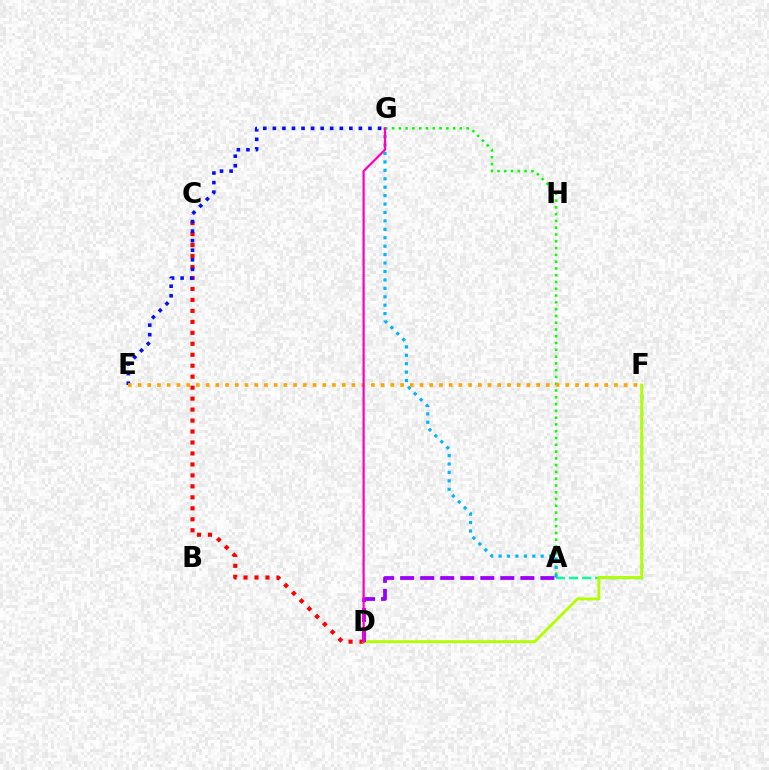{('C', 'D'): [{'color': '#ff0000', 'line_style': 'dotted', 'thickness': 2.98}], ('A', 'F'): [{'color': '#00ff9d', 'line_style': 'dashed', 'thickness': 1.77}], ('A', 'G'): [{'color': '#08ff00', 'line_style': 'dotted', 'thickness': 1.84}, {'color': '#00b5ff', 'line_style': 'dotted', 'thickness': 2.29}], ('E', 'G'): [{'color': '#0010ff', 'line_style': 'dotted', 'thickness': 2.6}], ('E', 'F'): [{'color': '#ffa500', 'line_style': 'dotted', 'thickness': 2.64}], ('D', 'F'): [{'color': '#b3ff00', 'line_style': 'solid', 'thickness': 2.1}], ('A', 'D'): [{'color': '#9b00ff', 'line_style': 'dashed', 'thickness': 2.72}], ('D', 'G'): [{'color': '#ff00bd', 'line_style': 'solid', 'thickness': 1.6}]}